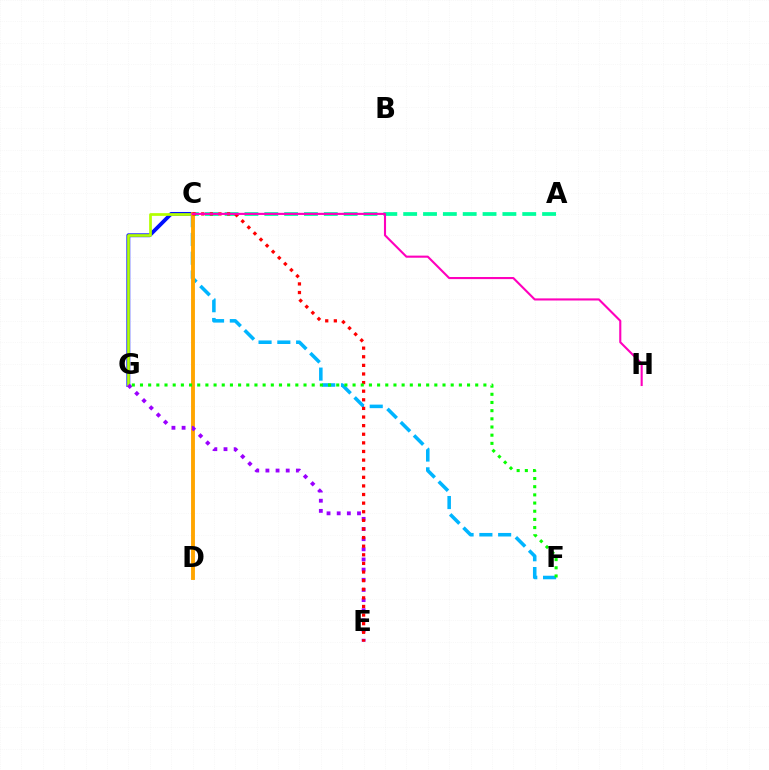{('A', 'C'): [{'color': '#00ff9d', 'line_style': 'dashed', 'thickness': 2.7}], ('C', 'G'): [{'color': '#0010ff', 'line_style': 'solid', 'thickness': 2.74}, {'color': '#b3ff00', 'line_style': 'solid', 'thickness': 1.96}], ('C', 'F'): [{'color': '#00b5ff', 'line_style': 'dashed', 'thickness': 2.55}], ('C', 'D'): [{'color': '#ffa500', 'line_style': 'solid', 'thickness': 2.79}], ('E', 'G'): [{'color': '#9b00ff', 'line_style': 'dotted', 'thickness': 2.76}], ('C', 'E'): [{'color': '#ff0000', 'line_style': 'dotted', 'thickness': 2.34}], ('F', 'G'): [{'color': '#08ff00', 'line_style': 'dotted', 'thickness': 2.22}], ('C', 'H'): [{'color': '#ff00bd', 'line_style': 'solid', 'thickness': 1.52}]}